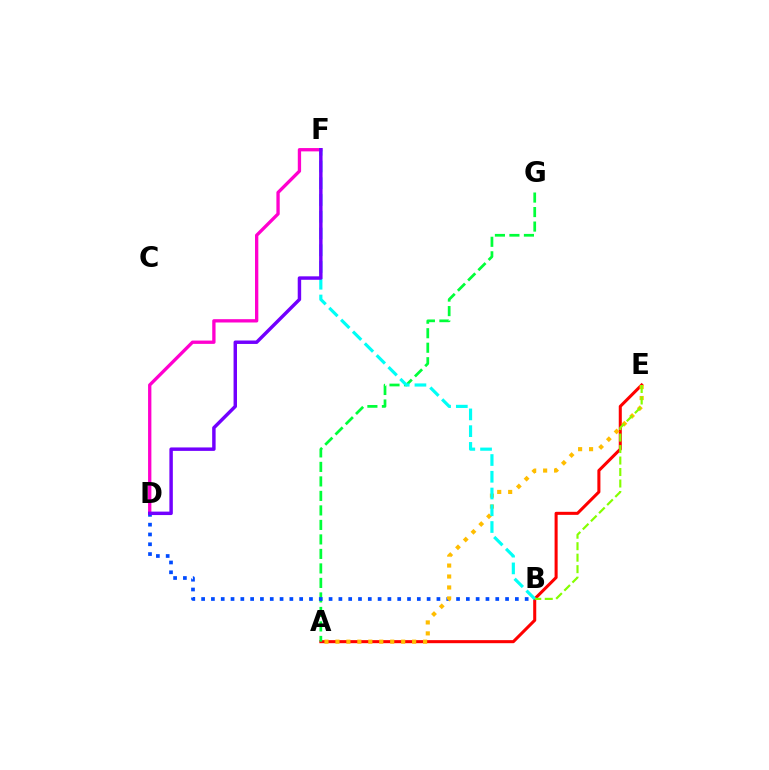{('A', 'E'): [{'color': '#ff0000', 'line_style': 'solid', 'thickness': 2.2}, {'color': '#ffbd00', 'line_style': 'dotted', 'thickness': 2.98}], ('D', 'F'): [{'color': '#ff00cf', 'line_style': 'solid', 'thickness': 2.39}, {'color': '#7200ff', 'line_style': 'solid', 'thickness': 2.48}], ('A', 'G'): [{'color': '#00ff39', 'line_style': 'dashed', 'thickness': 1.97}], ('B', 'D'): [{'color': '#004bff', 'line_style': 'dotted', 'thickness': 2.66}], ('B', 'E'): [{'color': '#84ff00', 'line_style': 'dashed', 'thickness': 1.56}], ('B', 'F'): [{'color': '#00fff6', 'line_style': 'dashed', 'thickness': 2.28}]}